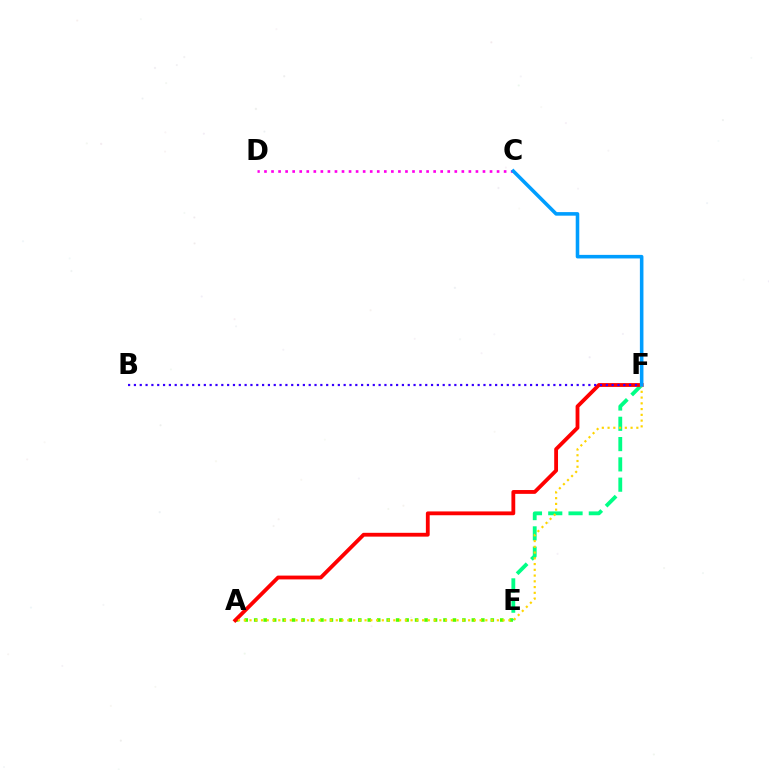{('A', 'E'): [{'color': '#4fff00', 'line_style': 'dotted', 'thickness': 2.57}], ('E', 'F'): [{'color': '#00ff86', 'line_style': 'dashed', 'thickness': 2.76}], ('A', 'F'): [{'color': '#ff0000', 'line_style': 'solid', 'thickness': 2.75}, {'color': '#ffd500', 'line_style': 'dotted', 'thickness': 1.56}], ('B', 'F'): [{'color': '#3700ff', 'line_style': 'dotted', 'thickness': 1.58}], ('C', 'D'): [{'color': '#ff00ed', 'line_style': 'dotted', 'thickness': 1.91}], ('C', 'F'): [{'color': '#009eff', 'line_style': 'solid', 'thickness': 2.57}]}